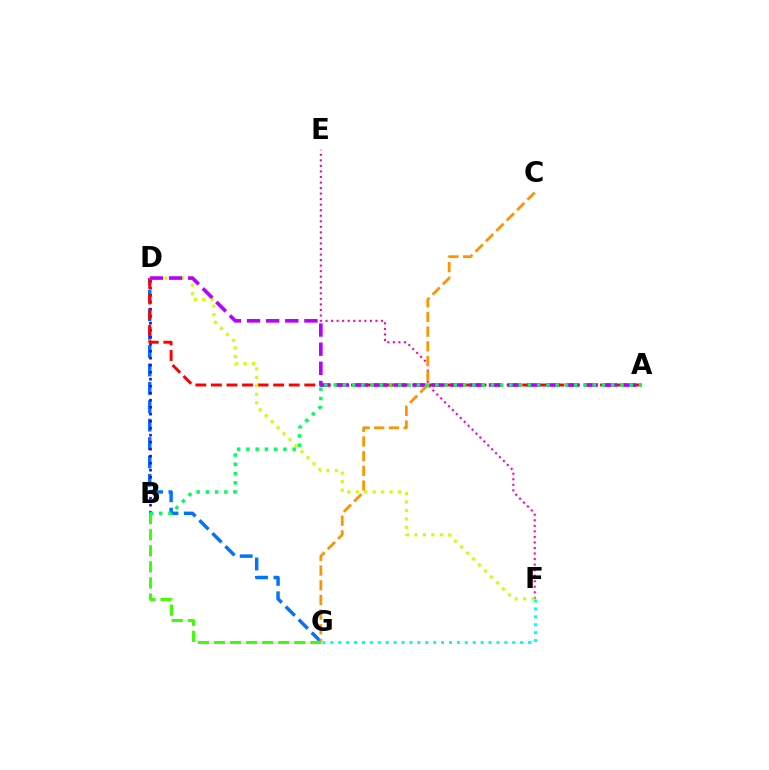{('D', 'G'): [{'color': '#0074ff', 'line_style': 'dashed', 'thickness': 2.5}], ('B', 'D'): [{'color': '#2500ff', 'line_style': 'dotted', 'thickness': 1.9}], ('E', 'F'): [{'color': '#ff00ac', 'line_style': 'dotted', 'thickness': 1.51}], ('B', 'G'): [{'color': '#3dff00', 'line_style': 'dashed', 'thickness': 2.18}], ('A', 'D'): [{'color': '#ff0000', 'line_style': 'dashed', 'thickness': 2.11}, {'color': '#b900ff', 'line_style': 'dashed', 'thickness': 2.6}], ('D', 'F'): [{'color': '#d1ff00', 'line_style': 'dotted', 'thickness': 2.3}], ('F', 'G'): [{'color': '#00fff6', 'line_style': 'dotted', 'thickness': 2.15}], ('C', 'G'): [{'color': '#ff9400', 'line_style': 'dashed', 'thickness': 1.99}], ('A', 'B'): [{'color': '#00ff5c', 'line_style': 'dotted', 'thickness': 2.51}]}